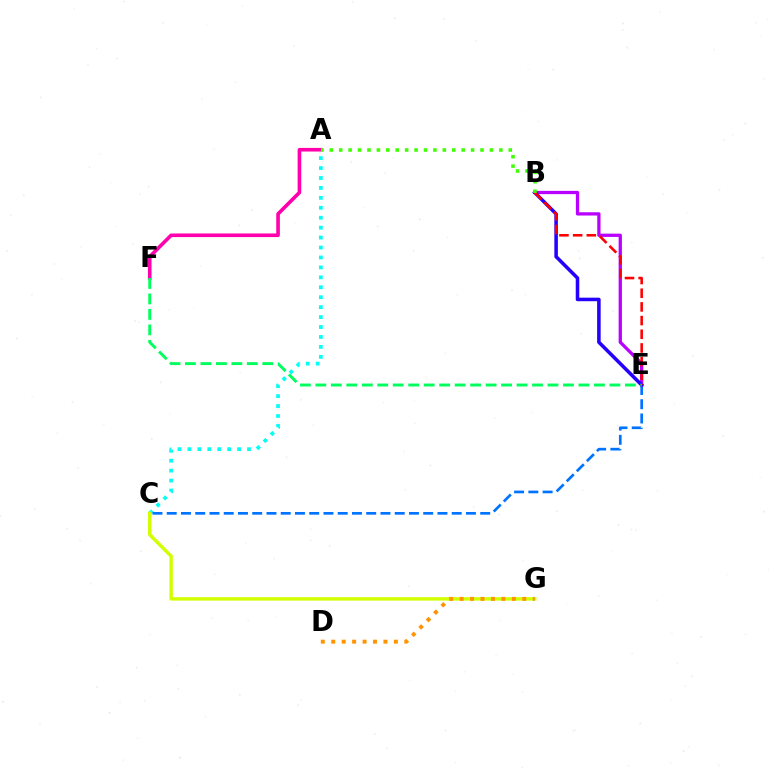{('A', 'C'): [{'color': '#00fff6', 'line_style': 'dotted', 'thickness': 2.7}], ('C', 'E'): [{'color': '#0074ff', 'line_style': 'dashed', 'thickness': 1.94}], ('B', 'E'): [{'color': '#b900ff', 'line_style': 'solid', 'thickness': 2.36}, {'color': '#2500ff', 'line_style': 'solid', 'thickness': 2.55}, {'color': '#ff0000', 'line_style': 'dashed', 'thickness': 1.86}], ('C', 'G'): [{'color': '#d1ff00', 'line_style': 'solid', 'thickness': 2.46}], ('A', 'F'): [{'color': '#ff00ac', 'line_style': 'solid', 'thickness': 2.61}], ('A', 'B'): [{'color': '#3dff00', 'line_style': 'dotted', 'thickness': 2.56}], ('E', 'F'): [{'color': '#00ff5c', 'line_style': 'dashed', 'thickness': 2.1}], ('D', 'G'): [{'color': '#ff9400', 'line_style': 'dotted', 'thickness': 2.84}]}